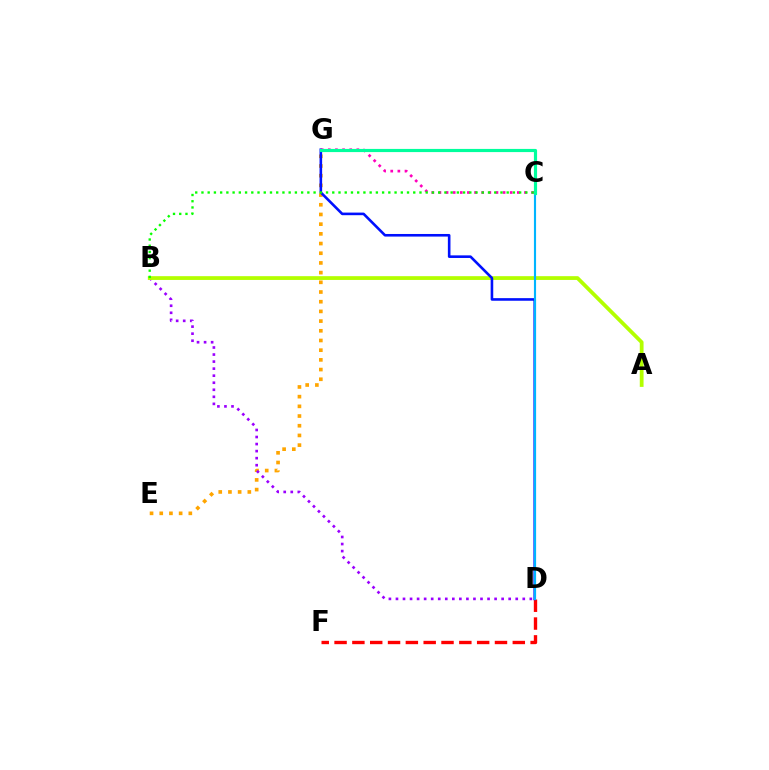{('E', 'G'): [{'color': '#ffa500', 'line_style': 'dotted', 'thickness': 2.63}], ('B', 'D'): [{'color': '#9b00ff', 'line_style': 'dotted', 'thickness': 1.91}], ('D', 'F'): [{'color': '#ff0000', 'line_style': 'dashed', 'thickness': 2.42}], ('A', 'B'): [{'color': '#b3ff00', 'line_style': 'solid', 'thickness': 2.72}], ('D', 'G'): [{'color': '#0010ff', 'line_style': 'solid', 'thickness': 1.87}], ('C', 'G'): [{'color': '#ff00bd', 'line_style': 'dotted', 'thickness': 1.94}, {'color': '#00ff9d', 'line_style': 'solid', 'thickness': 2.28}], ('C', 'D'): [{'color': '#00b5ff', 'line_style': 'solid', 'thickness': 1.54}], ('B', 'C'): [{'color': '#08ff00', 'line_style': 'dotted', 'thickness': 1.69}]}